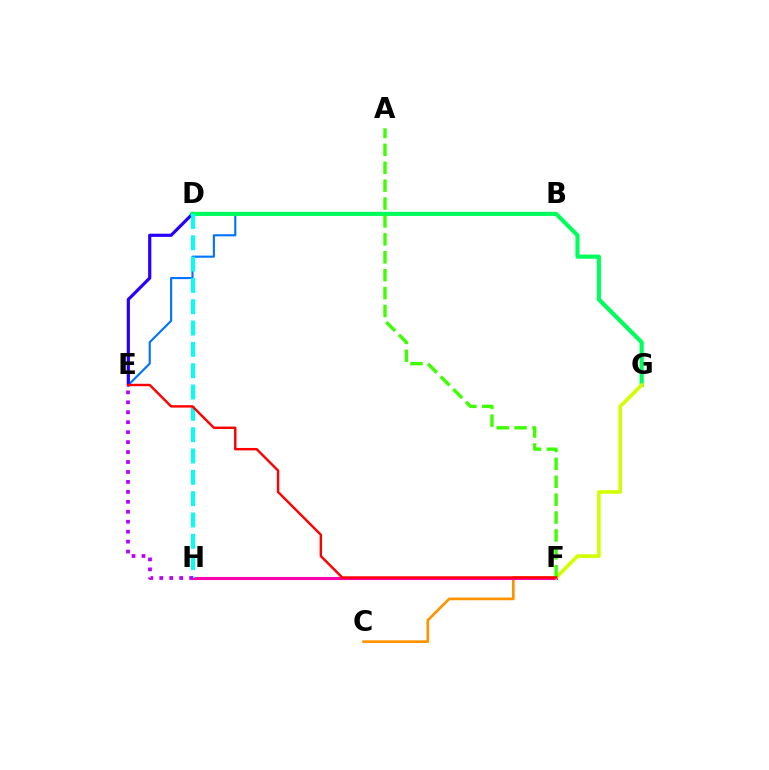{('C', 'F'): [{'color': '#ff9400', 'line_style': 'solid', 'thickness': 1.94}], ('B', 'E'): [{'color': '#0074ff', 'line_style': 'solid', 'thickness': 1.53}], ('F', 'H'): [{'color': '#ff00ac', 'line_style': 'solid', 'thickness': 2.23}], ('D', 'E'): [{'color': '#2500ff', 'line_style': 'solid', 'thickness': 2.29}], ('D', 'G'): [{'color': '#00ff5c', 'line_style': 'solid', 'thickness': 2.98}], ('D', 'H'): [{'color': '#00fff6', 'line_style': 'dashed', 'thickness': 2.9}], ('F', 'G'): [{'color': '#d1ff00', 'line_style': 'solid', 'thickness': 2.6}], ('A', 'F'): [{'color': '#3dff00', 'line_style': 'dashed', 'thickness': 2.43}], ('E', 'F'): [{'color': '#ff0000', 'line_style': 'solid', 'thickness': 1.75}], ('E', 'H'): [{'color': '#b900ff', 'line_style': 'dotted', 'thickness': 2.7}]}